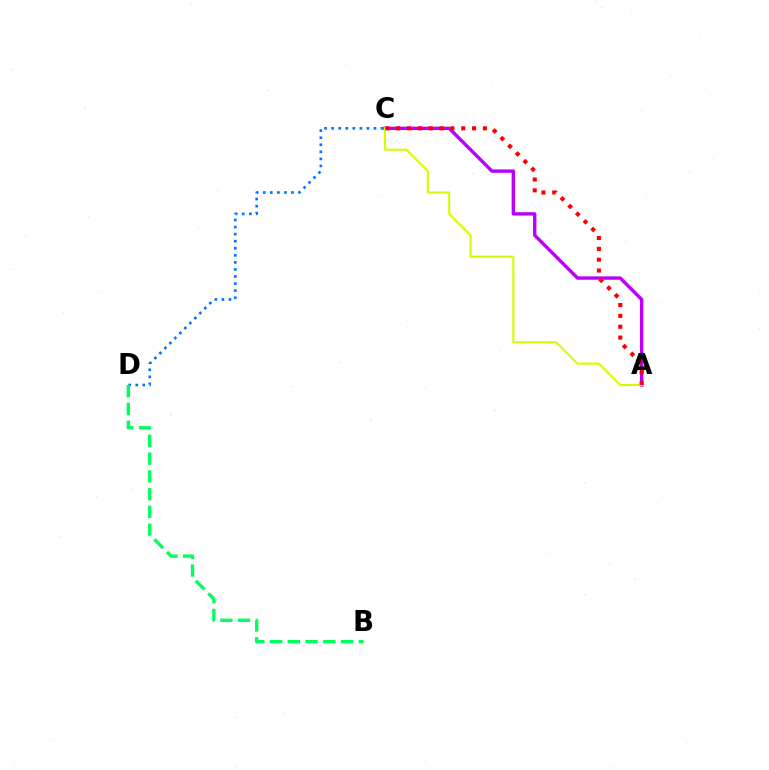{('A', 'C'): [{'color': '#b900ff', 'line_style': 'solid', 'thickness': 2.44}, {'color': '#d1ff00', 'line_style': 'solid', 'thickness': 1.51}, {'color': '#ff0000', 'line_style': 'dotted', 'thickness': 2.95}], ('C', 'D'): [{'color': '#0074ff', 'line_style': 'dotted', 'thickness': 1.92}], ('B', 'D'): [{'color': '#00ff5c', 'line_style': 'dashed', 'thickness': 2.41}]}